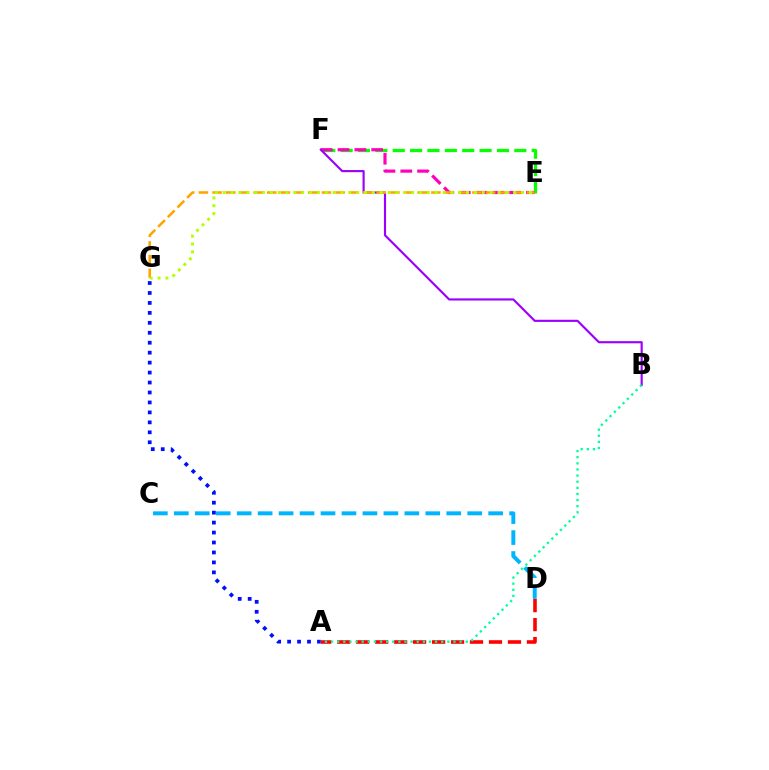{('C', 'D'): [{'color': '#00b5ff', 'line_style': 'dashed', 'thickness': 2.85}], ('E', 'F'): [{'color': '#08ff00', 'line_style': 'dashed', 'thickness': 2.36}, {'color': '#ff00bd', 'line_style': 'dashed', 'thickness': 2.29}], ('B', 'F'): [{'color': '#9b00ff', 'line_style': 'solid', 'thickness': 1.54}], ('A', 'G'): [{'color': '#0010ff', 'line_style': 'dotted', 'thickness': 2.7}], ('E', 'G'): [{'color': '#ffa500', 'line_style': 'dashed', 'thickness': 1.86}, {'color': '#b3ff00', 'line_style': 'dotted', 'thickness': 2.13}], ('A', 'D'): [{'color': '#ff0000', 'line_style': 'dashed', 'thickness': 2.58}], ('A', 'B'): [{'color': '#00ff9d', 'line_style': 'dotted', 'thickness': 1.66}]}